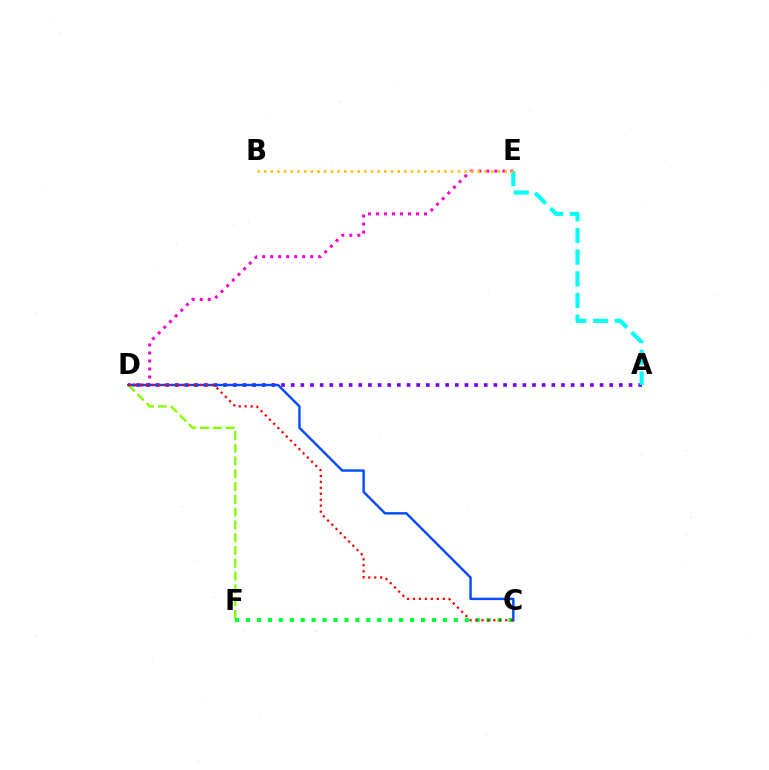{('D', 'E'): [{'color': '#ff00cf', 'line_style': 'dotted', 'thickness': 2.17}], ('A', 'D'): [{'color': '#7200ff', 'line_style': 'dotted', 'thickness': 2.62}], ('D', 'F'): [{'color': '#84ff00', 'line_style': 'dashed', 'thickness': 1.74}], ('C', 'F'): [{'color': '#00ff39', 'line_style': 'dotted', 'thickness': 2.97}], ('A', 'E'): [{'color': '#00fff6', 'line_style': 'dashed', 'thickness': 2.95}], ('B', 'E'): [{'color': '#ffbd00', 'line_style': 'dotted', 'thickness': 1.81}], ('C', 'D'): [{'color': '#004bff', 'line_style': 'solid', 'thickness': 1.73}, {'color': '#ff0000', 'line_style': 'dotted', 'thickness': 1.62}]}